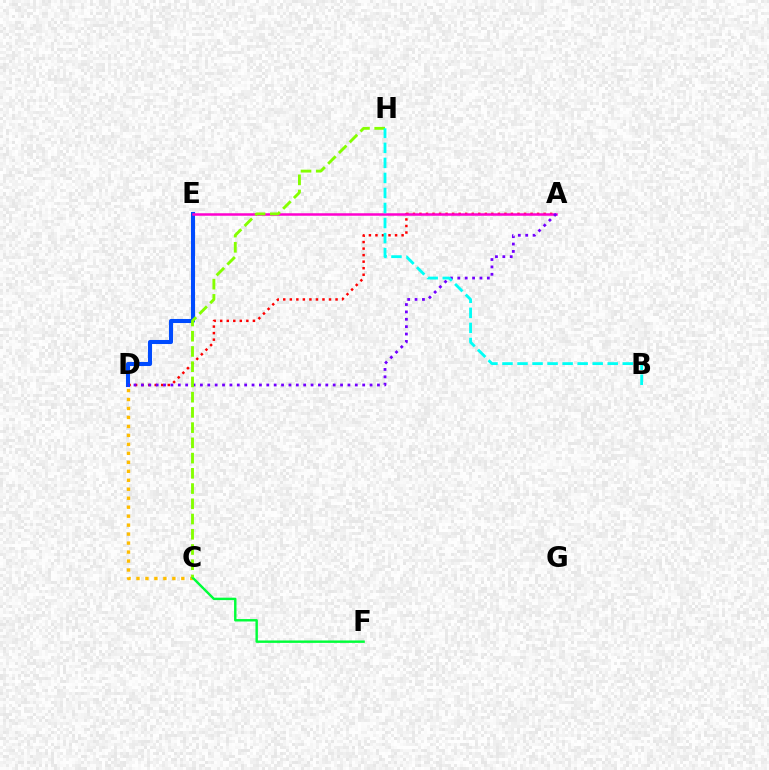{('C', 'D'): [{'color': '#ffbd00', 'line_style': 'dotted', 'thickness': 2.44}], ('A', 'D'): [{'color': '#ff0000', 'line_style': 'dotted', 'thickness': 1.78}, {'color': '#7200ff', 'line_style': 'dotted', 'thickness': 2.0}], ('C', 'F'): [{'color': '#00ff39', 'line_style': 'solid', 'thickness': 1.74}], ('D', 'E'): [{'color': '#004bff', 'line_style': 'solid', 'thickness': 2.92}], ('A', 'E'): [{'color': '#ff00cf', 'line_style': 'solid', 'thickness': 1.8}], ('C', 'H'): [{'color': '#84ff00', 'line_style': 'dashed', 'thickness': 2.07}], ('B', 'H'): [{'color': '#00fff6', 'line_style': 'dashed', 'thickness': 2.04}]}